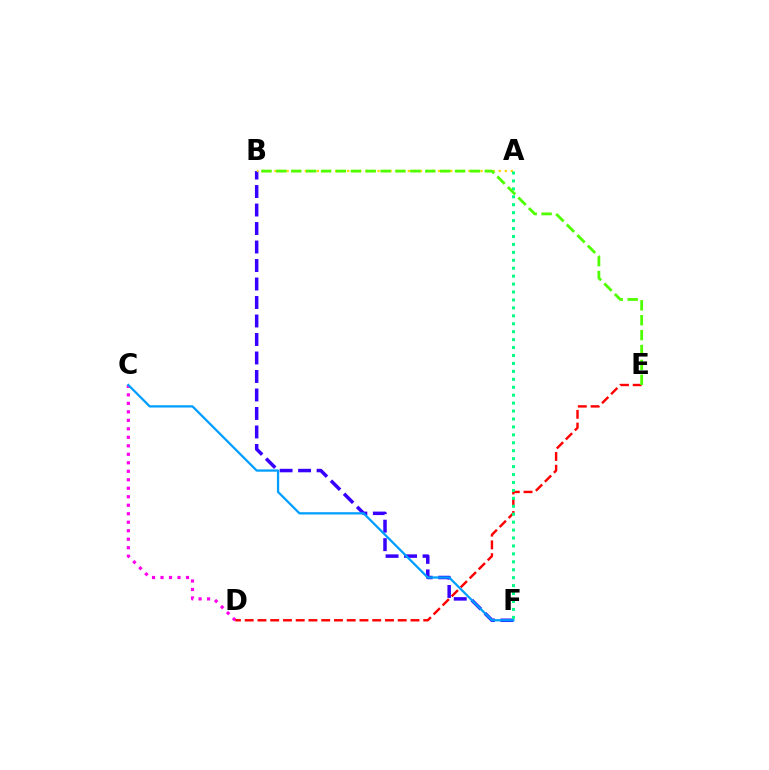{('B', 'F'): [{'color': '#3700ff', 'line_style': 'dashed', 'thickness': 2.51}], ('A', 'B'): [{'color': '#ffd500', 'line_style': 'dotted', 'thickness': 1.65}], ('C', 'D'): [{'color': '#ff00ed', 'line_style': 'dotted', 'thickness': 2.31}], ('D', 'E'): [{'color': '#ff0000', 'line_style': 'dashed', 'thickness': 1.73}], ('A', 'F'): [{'color': '#00ff86', 'line_style': 'dotted', 'thickness': 2.16}], ('C', 'F'): [{'color': '#009eff', 'line_style': 'solid', 'thickness': 1.63}], ('B', 'E'): [{'color': '#4fff00', 'line_style': 'dashed', 'thickness': 2.02}]}